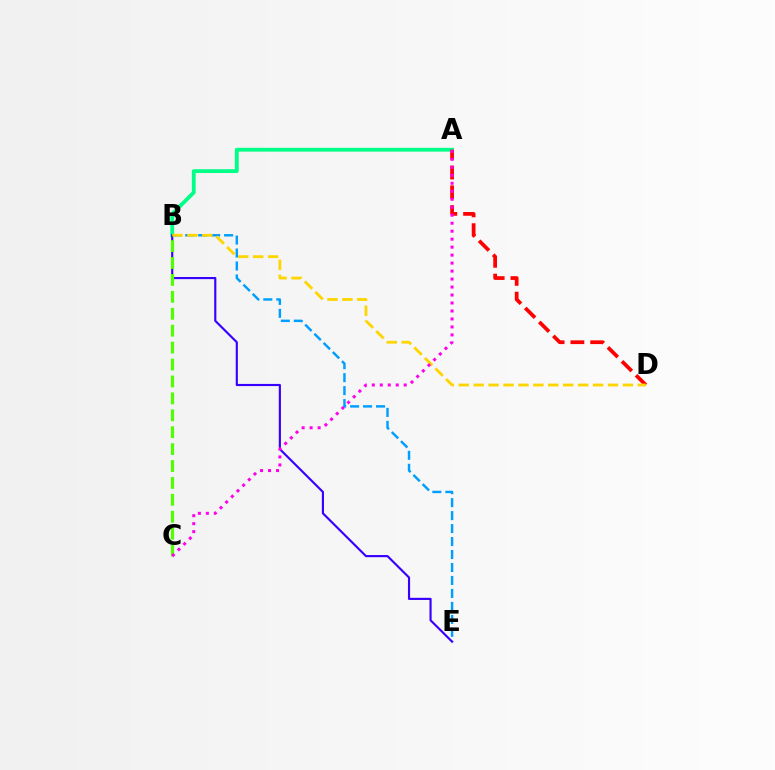{('A', 'B'): [{'color': '#00ff86', 'line_style': 'solid', 'thickness': 2.74}], ('B', 'E'): [{'color': '#009eff', 'line_style': 'dashed', 'thickness': 1.76}, {'color': '#3700ff', 'line_style': 'solid', 'thickness': 1.54}], ('B', 'C'): [{'color': '#4fff00', 'line_style': 'dashed', 'thickness': 2.3}], ('A', 'D'): [{'color': '#ff0000', 'line_style': 'dashed', 'thickness': 2.69}], ('B', 'D'): [{'color': '#ffd500', 'line_style': 'dashed', 'thickness': 2.03}], ('A', 'C'): [{'color': '#ff00ed', 'line_style': 'dotted', 'thickness': 2.17}]}